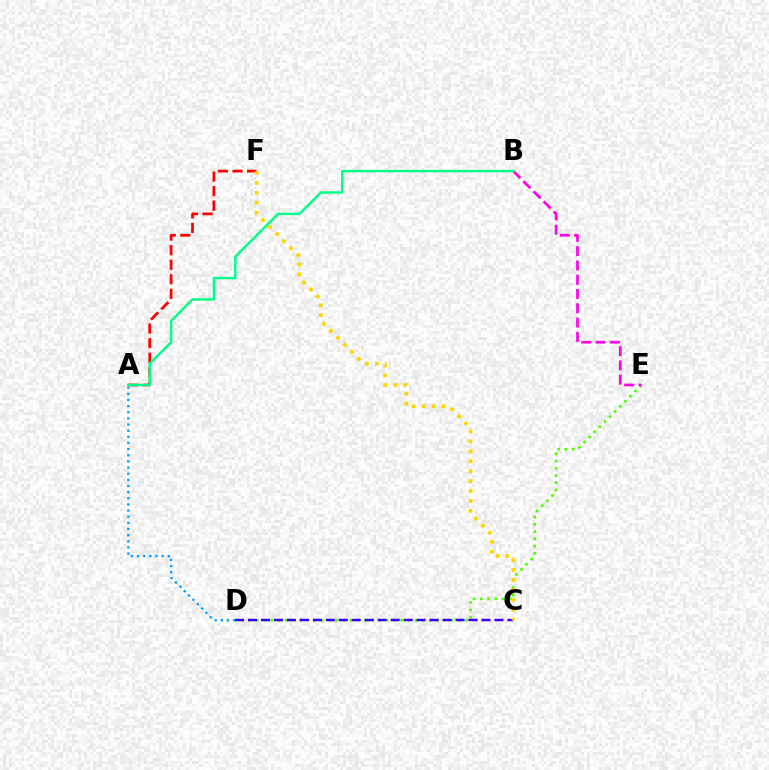{('D', 'E'): [{'color': '#4fff00', 'line_style': 'dotted', 'thickness': 1.96}], ('A', 'D'): [{'color': '#009eff', 'line_style': 'dotted', 'thickness': 1.67}], ('A', 'F'): [{'color': '#ff0000', 'line_style': 'dashed', 'thickness': 1.98}], ('C', 'D'): [{'color': '#3700ff', 'line_style': 'dashed', 'thickness': 1.76}], ('B', 'E'): [{'color': '#ff00ed', 'line_style': 'dashed', 'thickness': 1.94}], ('C', 'F'): [{'color': '#ffd500', 'line_style': 'dotted', 'thickness': 2.7}], ('A', 'B'): [{'color': '#00ff86', 'line_style': 'solid', 'thickness': 1.76}]}